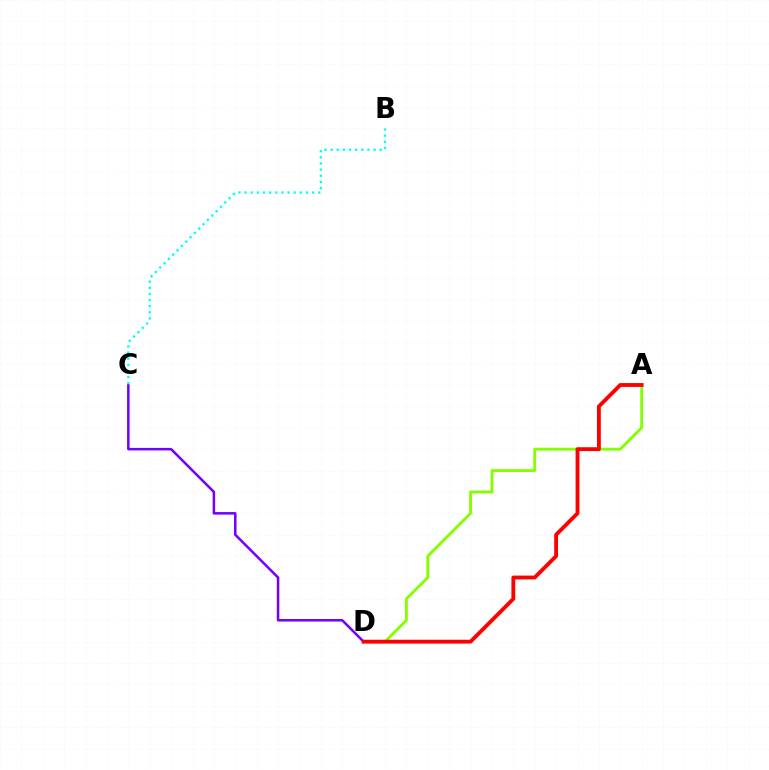{('A', 'D'): [{'color': '#84ff00', 'line_style': 'solid', 'thickness': 2.07}, {'color': '#ff0000', 'line_style': 'solid', 'thickness': 2.77}], ('C', 'D'): [{'color': '#7200ff', 'line_style': 'solid', 'thickness': 1.81}], ('B', 'C'): [{'color': '#00fff6', 'line_style': 'dotted', 'thickness': 1.67}]}